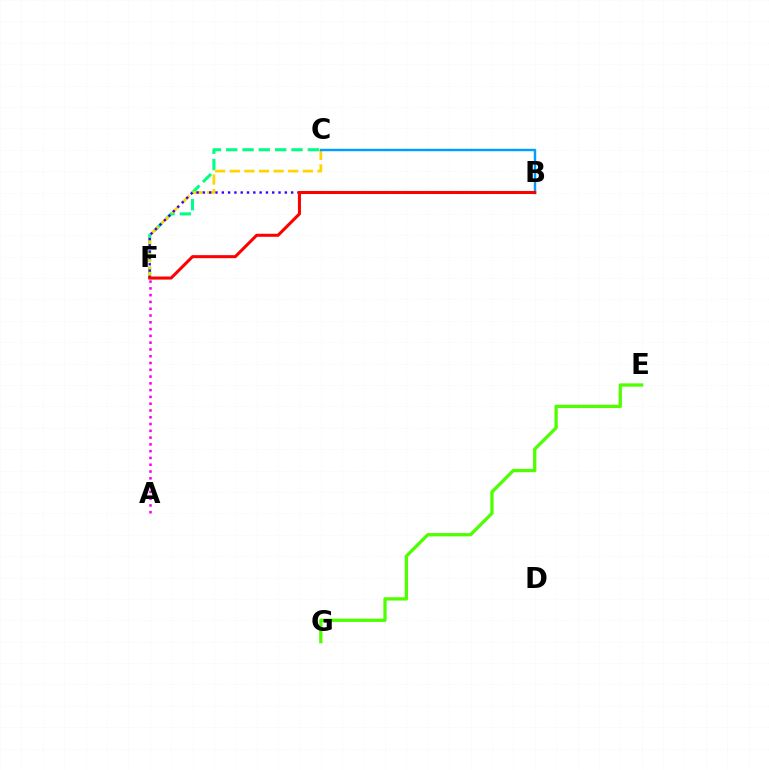{('C', 'F'): [{'color': '#00ff86', 'line_style': 'dashed', 'thickness': 2.22}, {'color': '#ffd500', 'line_style': 'dashed', 'thickness': 1.99}], ('B', 'C'): [{'color': '#009eff', 'line_style': 'solid', 'thickness': 1.76}], ('E', 'G'): [{'color': '#4fff00', 'line_style': 'solid', 'thickness': 2.37}], ('A', 'F'): [{'color': '#ff00ed', 'line_style': 'dotted', 'thickness': 1.84}], ('B', 'F'): [{'color': '#3700ff', 'line_style': 'dotted', 'thickness': 1.71}, {'color': '#ff0000', 'line_style': 'solid', 'thickness': 2.2}]}